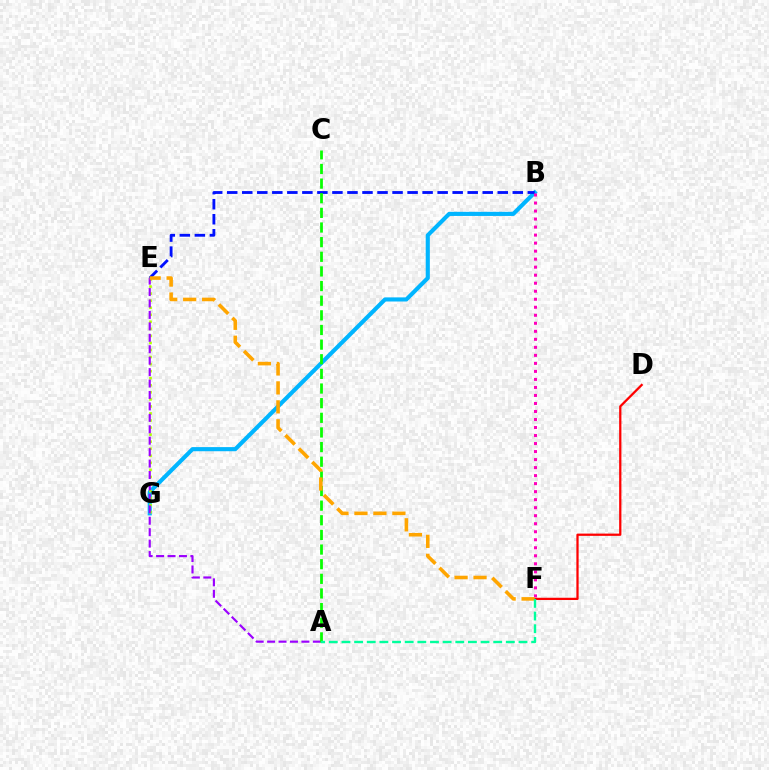{('B', 'G'): [{'color': '#00b5ff', 'line_style': 'solid', 'thickness': 2.97}], ('B', 'E'): [{'color': '#0010ff', 'line_style': 'dashed', 'thickness': 2.04}], ('E', 'G'): [{'color': '#b3ff00', 'line_style': 'dotted', 'thickness': 1.92}], ('B', 'F'): [{'color': '#ff00bd', 'line_style': 'dotted', 'thickness': 2.18}], ('A', 'E'): [{'color': '#9b00ff', 'line_style': 'dashed', 'thickness': 1.55}], ('D', 'F'): [{'color': '#ff0000', 'line_style': 'solid', 'thickness': 1.63}], ('A', 'C'): [{'color': '#08ff00', 'line_style': 'dashed', 'thickness': 1.99}], ('E', 'F'): [{'color': '#ffa500', 'line_style': 'dashed', 'thickness': 2.58}], ('A', 'F'): [{'color': '#00ff9d', 'line_style': 'dashed', 'thickness': 1.72}]}